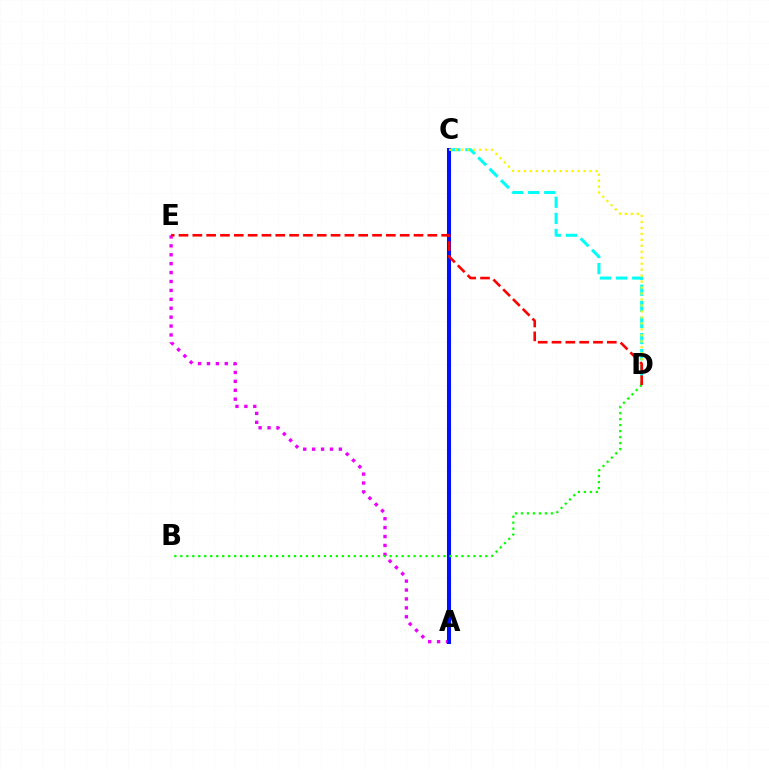{('C', 'D'): [{'color': '#00fff6', 'line_style': 'dashed', 'thickness': 2.19}, {'color': '#fcf500', 'line_style': 'dotted', 'thickness': 1.62}], ('A', 'E'): [{'color': '#ee00ff', 'line_style': 'dotted', 'thickness': 2.42}], ('A', 'C'): [{'color': '#0010ff', 'line_style': 'solid', 'thickness': 2.91}], ('B', 'D'): [{'color': '#08ff00', 'line_style': 'dotted', 'thickness': 1.63}], ('D', 'E'): [{'color': '#ff0000', 'line_style': 'dashed', 'thickness': 1.88}]}